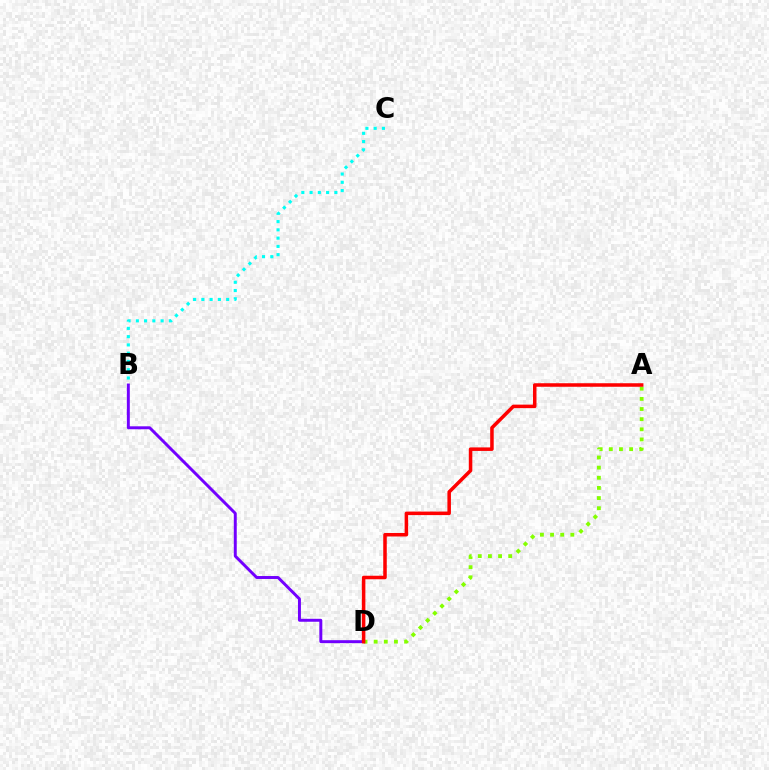{('B', 'C'): [{'color': '#00fff6', 'line_style': 'dotted', 'thickness': 2.25}], ('B', 'D'): [{'color': '#7200ff', 'line_style': 'solid', 'thickness': 2.12}], ('A', 'D'): [{'color': '#84ff00', 'line_style': 'dotted', 'thickness': 2.75}, {'color': '#ff0000', 'line_style': 'solid', 'thickness': 2.54}]}